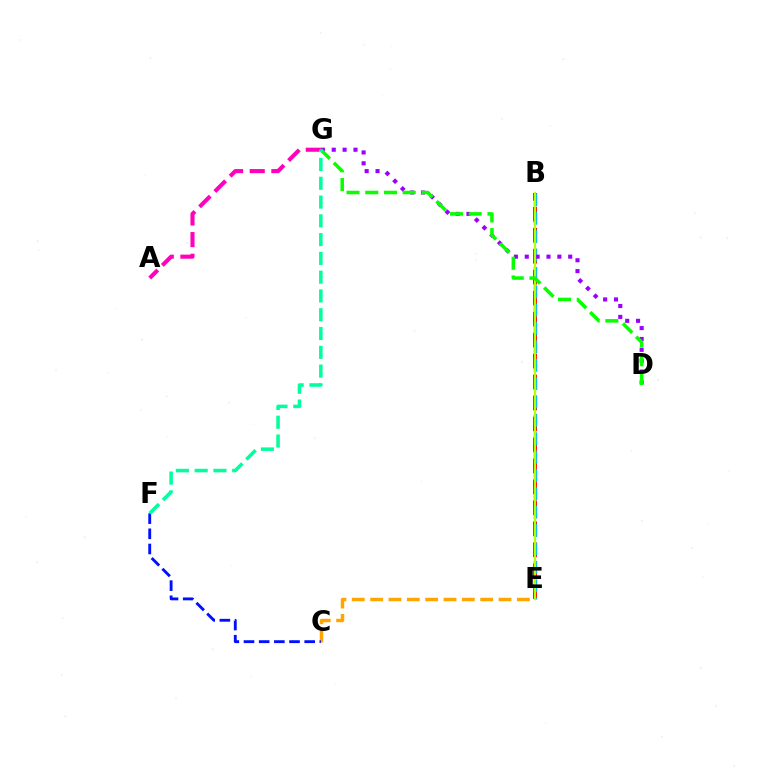{('C', 'E'): [{'color': '#ffa500', 'line_style': 'dashed', 'thickness': 2.49}], ('C', 'F'): [{'color': '#0010ff', 'line_style': 'dashed', 'thickness': 2.06}], ('B', 'E'): [{'color': '#ff0000', 'line_style': 'dashed', 'thickness': 2.85}, {'color': '#00b5ff', 'line_style': 'dashed', 'thickness': 2.5}, {'color': '#b3ff00', 'line_style': 'solid', 'thickness': 1.59}], ('D', 'G'): [{'color': '#9b00ff', 'line_style': 'dotted', 'thickness': 2.95}, {'color': '#08ff00', 'line_style': 'dashed', 'thickness': 2.54}], ('A', 'G'): [{'color': '#ff00bd', 'line_style': 'dashed', 'thickness': 2.94}], ('F', 'G'): [{'color': '#00ff9d', 'line_style': 'dashed', 'thickness': 2.55}]}